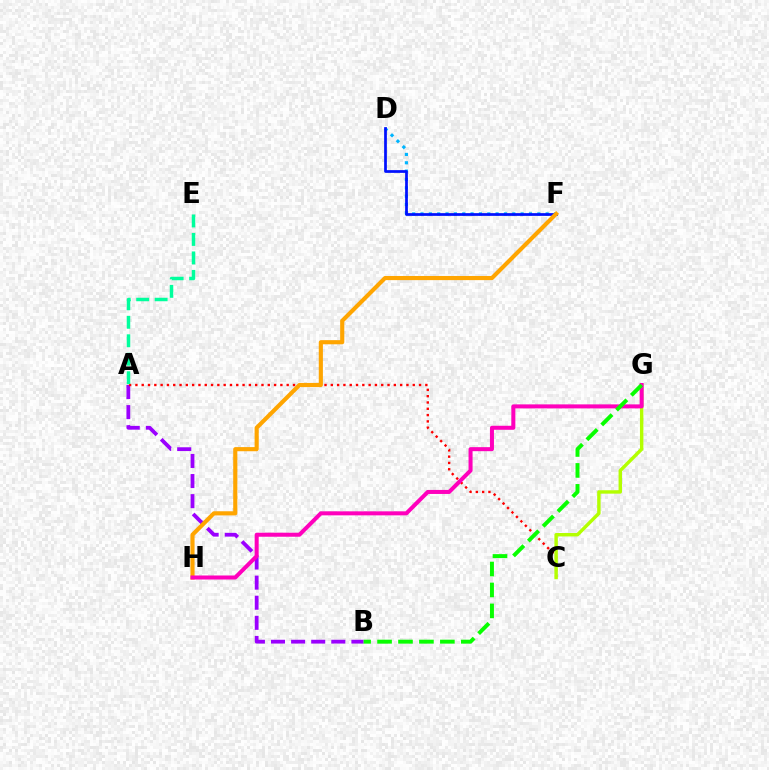{('A', 'B'): [{'color': '#9b00ff', 'line_style': 'dashed', 'thickness': 2.73}], ('A', 'C'): [{'color': '#ff0000', 'line_style': 'dotted', 'thickness': 1.71}], ('A', 'E'): [{'color': '#00ff9d', 'line_style': 'dashed', 'thickness': 2.51}], ('D', 'F'): [{'color': '#00b5ff', 'line_style': 'dotted', 'thickness': 2.27}, {'color': '#0010ff', 'line_style': 'solid', 'thickness': 1.96}], ('C', 'G'): [{'color': '#b3ff00', 'line_style': 'solid', 'thickness': 2.46}], ('F', 'H'): [{'color': '#ffa500', 'line_style': 'solid', 'thickness': 2.97}], ('G', 'H'): [{'color': '#ff00bd', 'line_style': 'solid', 'thickness': 2.9}], ('B', 'G'): [{'color': '#08ff00', 'line_style': 'dashed', 'thickness': 2.84}]}